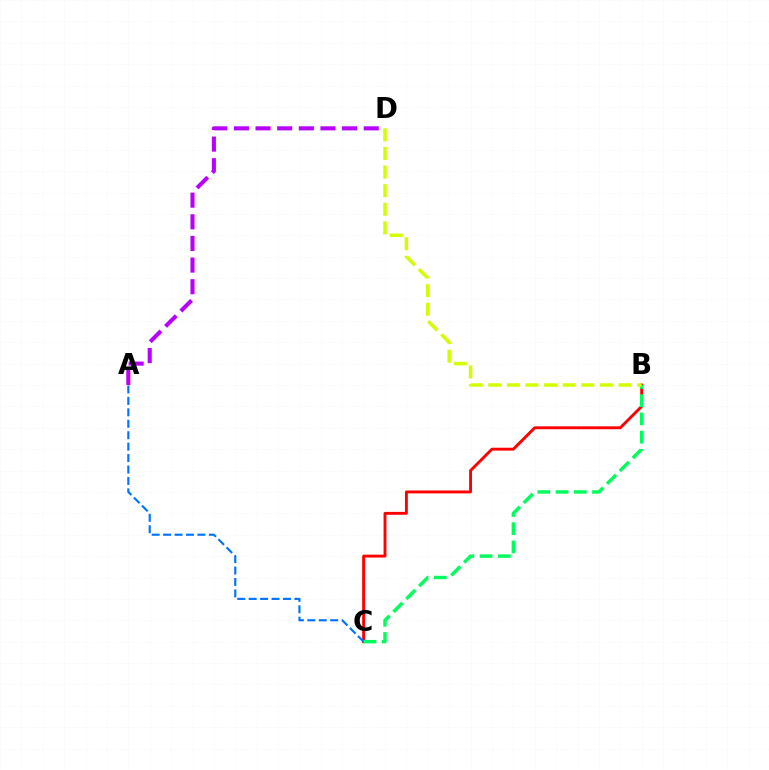{('B', 'C'): [{'color': '#ff0000', 'line_style': 'solid', 'thickness': 2.08}, {'color': '#00ff5c', 'line_style': 'dashed', 'thickness': 2.48}], ('A', 'C'): [{'color': '#0074ff', 'line_style': 'dashed', 'thickness': 1.55}], ('A', 'D'): [{'color': '#b900ff', 'line_style': 'dashed', 'thickness': 2.94}], ('B', 'D'): [{'color': '#d1ff00', 'line_style': 'dashed', 'thickness': 2.53}]}